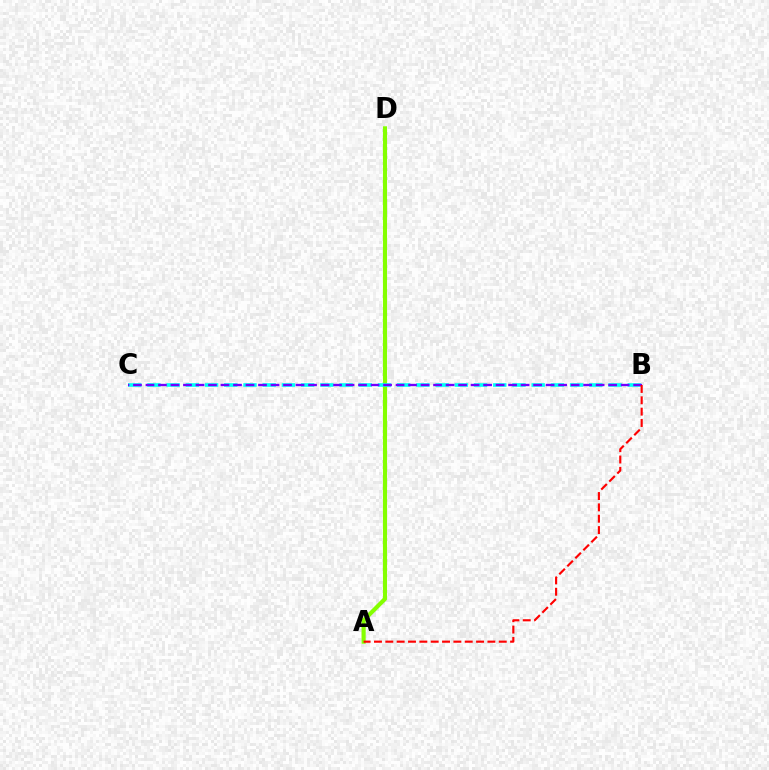{('A', 'D'): [{'color': '#84ff00', 'line_style': 'solid', 'thickness': 2.97}], ('B', 'C'): [{'color': '#00fff6', 'line_style': 'dashed', 'thickness': 2.61}, {'color': '#7200ff', 'line_style': 'dashed', 'thickness': 1.7}], ('A', 'B'): [{'color': '#ff0000', 'line_style': 'dashed', 'thickness': 1.54}]}